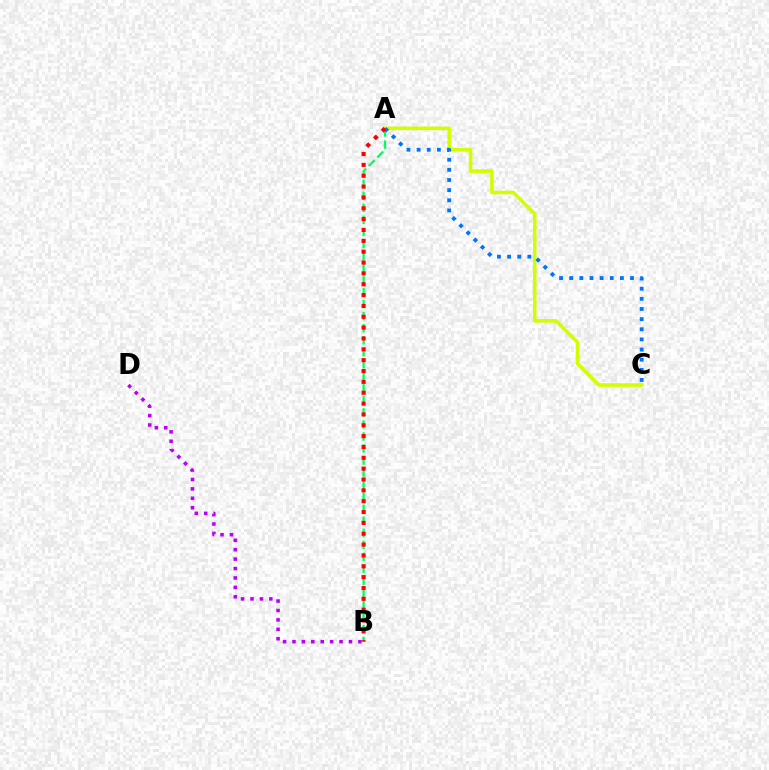{('A', 'B'): [{'color': '#00ff5c', 'line_style': 'dashed', 'thickness': 1.63}, {'color': '#ff0000', 'line_style': 'dotted', 'thickness': 2.95}], ('A', 'C'): [{'color': '#d1ff00', 'line_style': 'solid', 'thickness': 2.59}, {'color': '#0074ff', 'line_style': 'dotted', 'thickness': 2.75}], ('B', 'D'): [{'color': '#b900ff', 'line_style': 'dotted', 'thickness': 2.56}]}